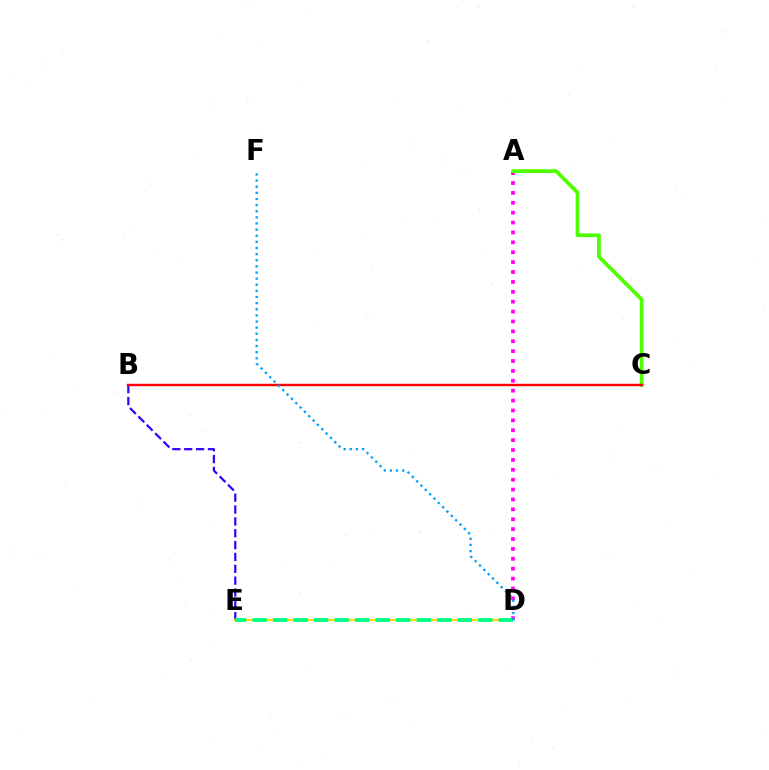{('A', 'D'): [{'color': '#ff00ed', 'line_style': 'dotted', 'thickness': 2.69}], ('B', 'E'): [{'color': '#3700ff', 'line_style': 'dashed', 'thickness': 1.61}], ('A', 'C'): [{'color': '#4fff00', 'line_style': 'solid', 'thickness': 2.7}], ('B', 'C'): [{'color': '#ff0000', 'line_style': 'solid', 'thickness': 1.75}], ('D', 'E'): [{'color': '#ffd500', 'line_style': 'solid', 'thickness': 1.52}, {'color': '#00ff86', 'line_style': 'dashed', 'thickness': 2.79}], ('D', 'F'): [{'color': '#009eff', 'line_style': 'dotted', 'thickness': 1.66}]}